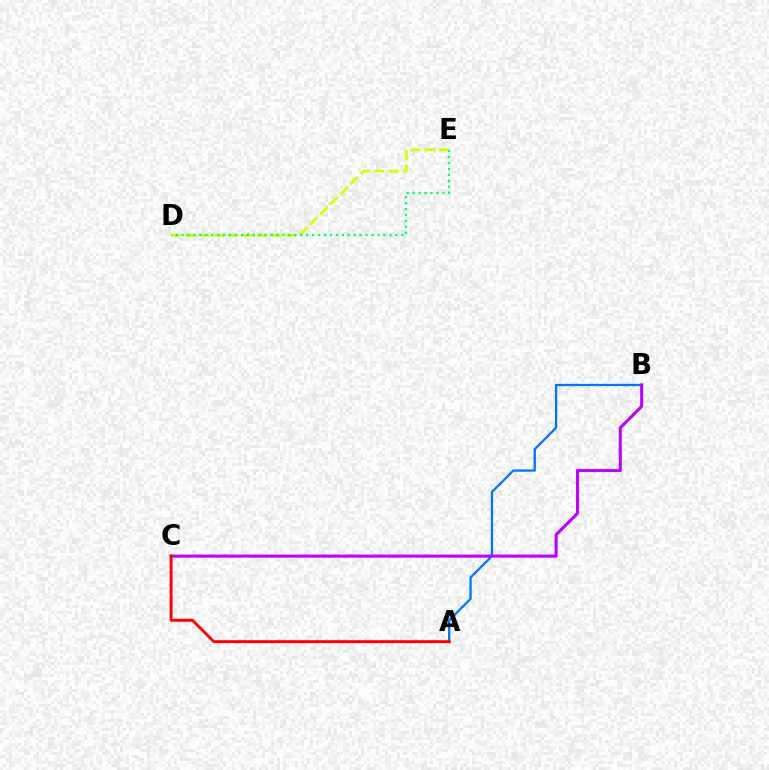{('D', 'E'): [{'color': '#d1ff00', 'line_style': 'dashed', 'thickness': 1.95}, {'color': '#00ff5c', 'line_style': 'dotted', 'thickness': 1.61}], ('A', 'B'): [{'color': '#0074ff', 'line_style': 'solid', 'thickness': 1.65}], ('B', 'C'): [{'color': '#b900ff', 'line_style': 'solid', 'thickness': 2.22}], ('A', 'C'): [{'color': '#ff0000', 'line_style': 'solid', 'thickness': 2.1}]}